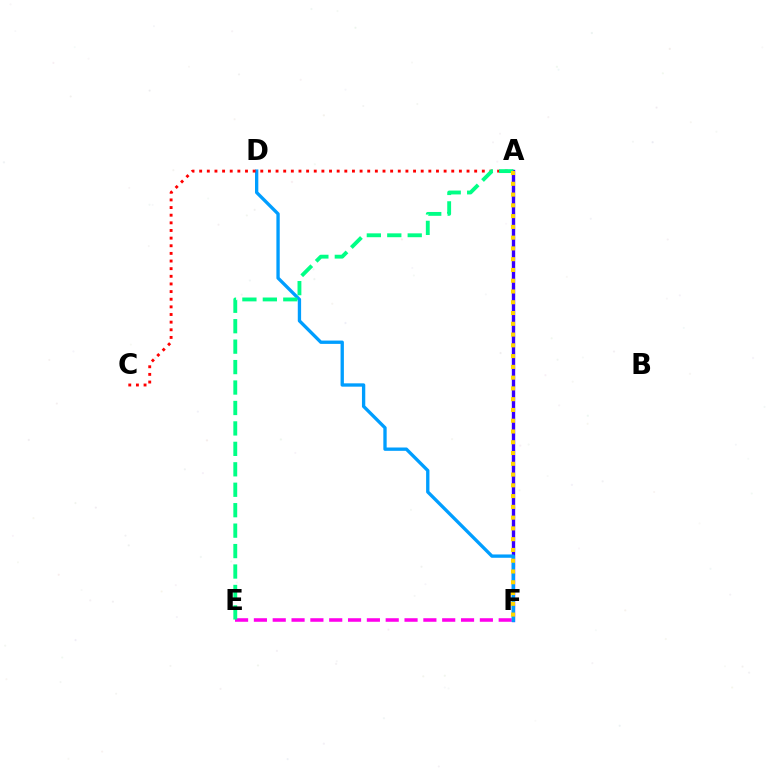{('A', 'F'): [{'color': '#4fff00', 'line_style': 'dotted', 'thickness': 2.22}, {'color': '#3700ff', 'line_style': 'solid', 'thickness': 2.41}, {'color': '#ffd500', 'line_style': 'dotted', 'thickness': 2.93}], ('E', 'F'): [{'color': '#ff00ed', 'line_style': 'dashed', 'thickness': 2.56}], ('D', 'F'): [{'color': '#009eff', 'line_style': 'solid', 'thickness': 2.39}], ('A', 'C'): [{'color': '#ff0000', 'line_style': 'dotted', 'thickness': 2.08}], ('A', 'E'): [{'color': '#00ff86', 'line_style': 'dashed', 'thickness': 2.78}]}